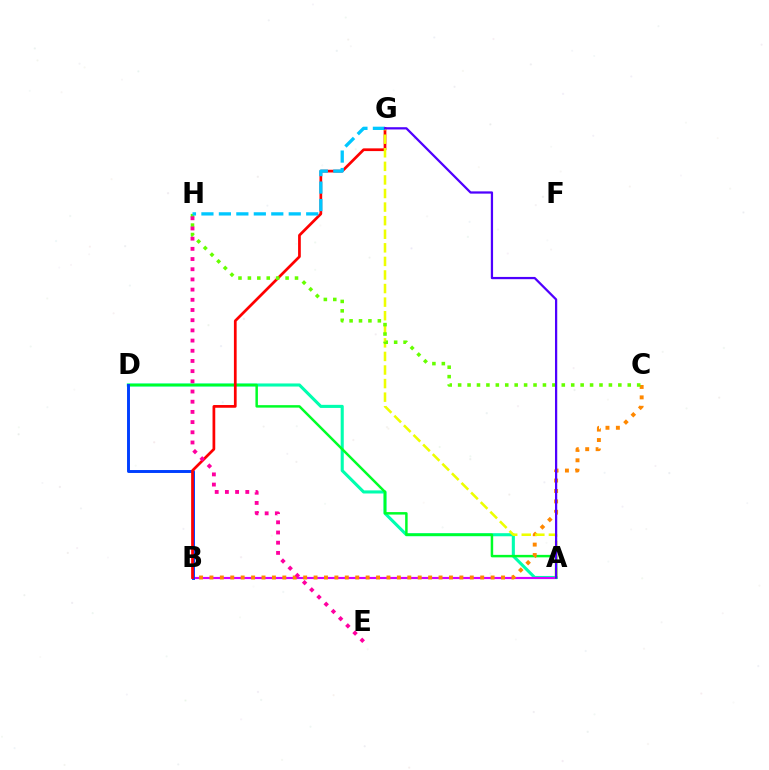{('A', 'D'): [{'color': '#00ffaf', 'line_style': 'solid', 'thickness': 2.22}, {'color': '#00ff27', 'line_style': 'solid', 'thickness': 1.79}], ('A', 'B'): [{'color': '#d600ff', 'line_style': 'solid', 'thickness': 1.55}], ('B', 'D'): [{'color': '#003fff', 'line_style': 'solid', 'thickness': 2.11}], ('B', 'C'): [{'color': '#ff8800', 'line_style': 'dotted', 'thickness': 2.83}], ('B', 'G'): [{'color': '#ff0000', 'line_style': 'solid', 'thickness': 1.96}], ('A', 'G'): [{'color': '#eeff00', 'line_style': 'dashed', 'thickness': 1.84}, {'color': '#4f00ff', 'line_style': 'solid', 'thickness': 1.62}], ('C', 'H'): [{'color': '#66ff00', 'line_style': 'dotted', 'thickness': 2.56}], ('G', 'H'): [{'color': '#00c7ff', 'line_style': 'dashed', 'thickness': 2.37}], ('E', 'H'): [{'color': '#ff00a0', 'line_style': 'dotted', 'thickness': 2.77}]}